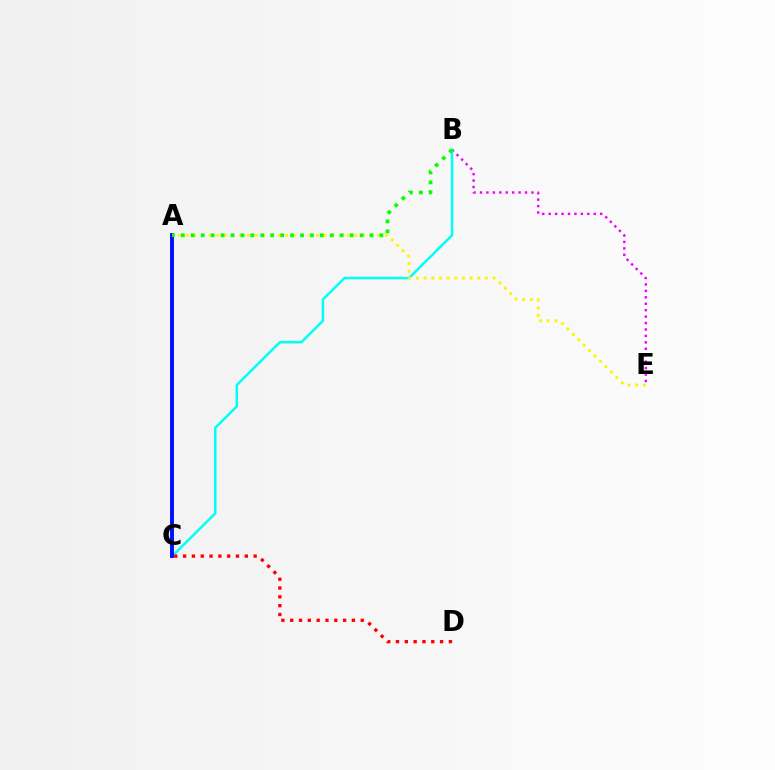{('B', 'E'): [{'color': '#ee00ff', 'line_style': 'dotted', 'thickness': 1.75}], ('B', 'C'): [{'color': '#00fff6', 'line_style': 'solid', 'thickness': 1.79}], ('A', 'C'): [{'color': '#0010ff', 'line_style': 'solid', 'thickness': 2.83}], ('C', 'D'): [{'color': '#ff0000', 'line_style': 'dotted', 'thickness': 2.4}], ('A', 'E'): [{'color': '#fcf500', 'line_style': 'dotted', 'thickness': 2.08}], ('A', 'B'): [{'color': '#08ff00', 'line_style': 'dotted', 'thickness': 2.7}]}